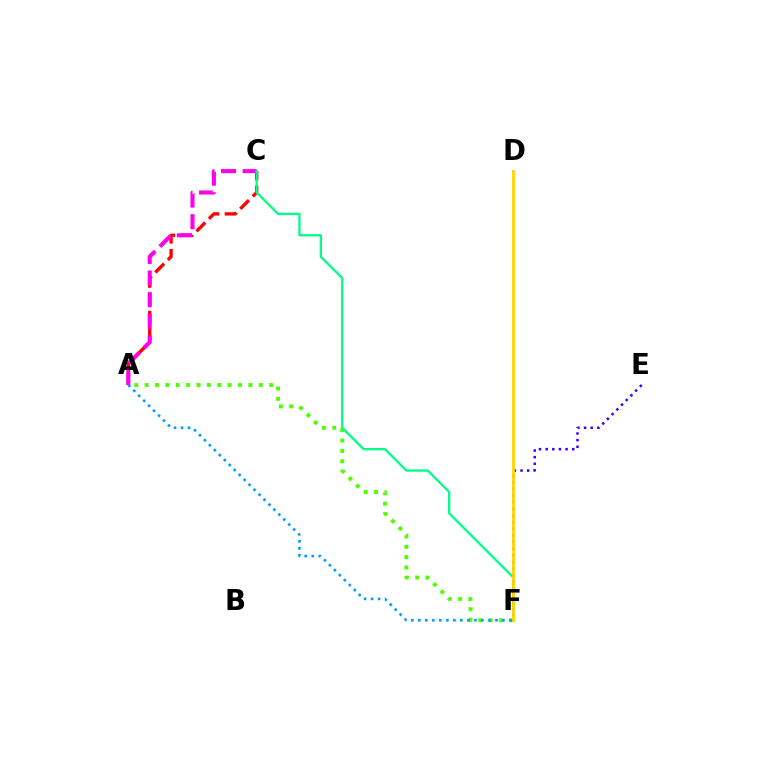{('A', 'C'): [{'color': '#ff0000', 'line_style': 'dashed', 'thickness': 2.4}, {'color': '#ff00ed', 'line_style': 'dashed', 'thickness': 2.94}], ('A', 'F'): [{'color': '#4fff00', 'line_style': 'dotted', 'thickness': 2.82}, {'color': '#009eff', 'line_style': 'dotted', 'thickness': 1.91}], ('C', 'F'): [{'color': '#00ff86', 'line_style': 'solid', 'thickness': 1.64}], ('E', 'F'): [{'color': '#3700ff', 'line_style': 'dotted', 'thickness': 1.81}], ('D', 'F'): [{'color': '#ffd500', 'line_style': 'solid', 'thickness': 2.06}]}